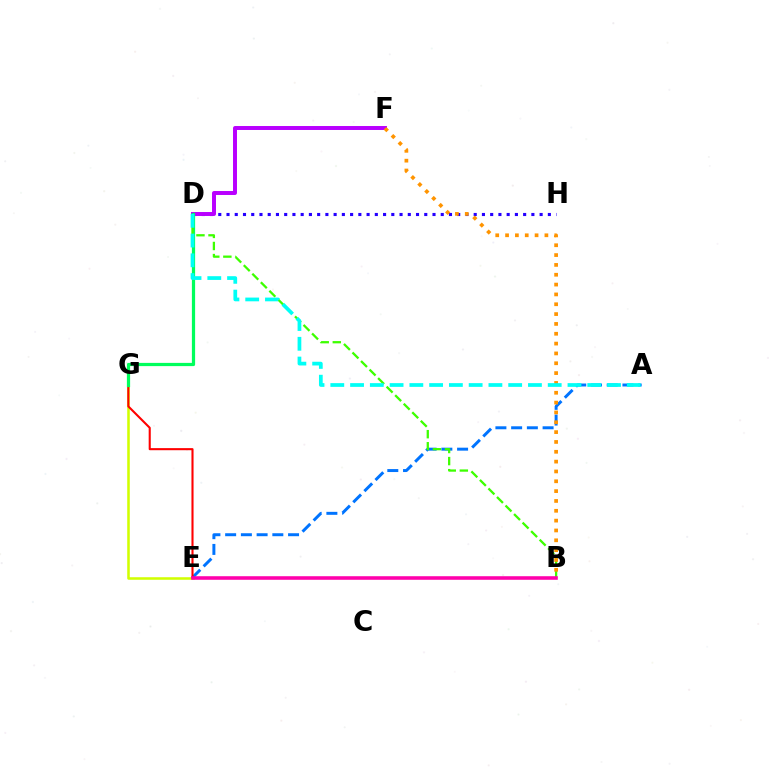{('D', 'H'): [{'color': '#2500ff', 'line_style': 'dotted', 'thickness': 2.24}], ('E', 'G'): [{'color': '#d1ff00', 'line_style': 'solid', 'thickness': 1.83}, {'color': '#ff0000', 'line_style': 'solid', 'thickness': 1.51}], ('A', 'E'): [{'color': '#0074ff', 'line_style': 'dashed', 'thickness': 2.14}], ('D', 'F'): [{'color': '#b900ff', 'line_style': 'solid', 'thickness': 2.85}], ('D', 'G'): [{'color': '#00ff5c', 'line_style': 'solid', 'thickness': 2.33}], ('B', 'D'): [{'color': '#3dff00', 'line_style': 'dashed', 'thickness': 1.64}], ('B', 'F'): [{'color': '#ff9400', 'line_style': 'dotted', 'thickness': 2.67}], ('A', 'D'): [{'color': '#00fff6', 'line_style': 'dashed', 'thickness': 2.69}], ('B', 'E'): [{'color': '#ff00ac', 'line_style': 'solid', 'thickness': 2.57}]}